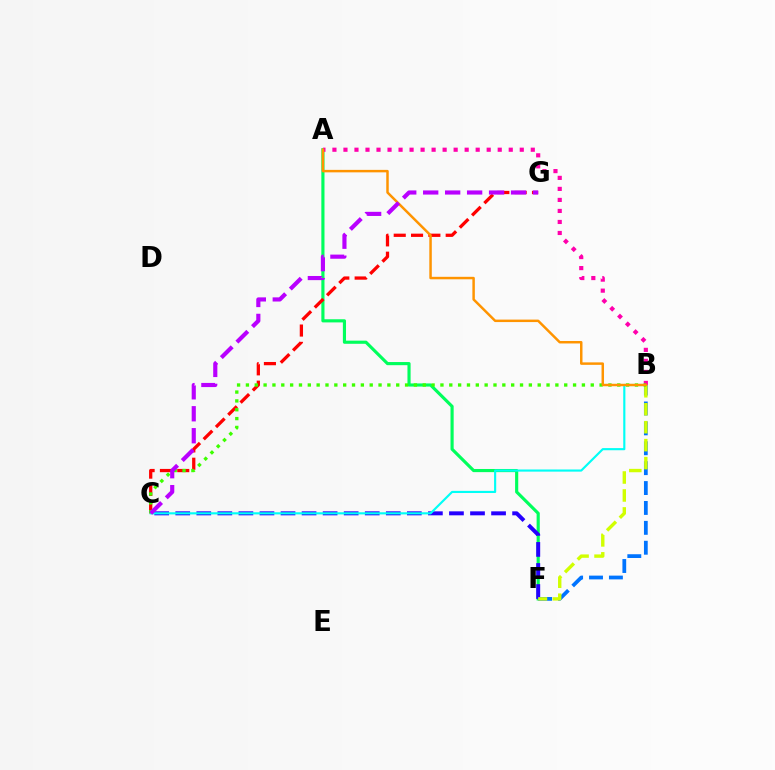{('A', 'F'): [{'color': '#00ff5c', 'line_style': 'solid', 'thickness': 2.26}], ('C', 'F'): [{'color': '#2500ff', 'line_style': 'dashed', 'thickness': 2.86}], ('B', 'F'): [{'color': '#0074ff', 'line_style': 'dashed', 'thickness': 2.7}, {'color': '#d1ff00', 'line_style': 'dashed', 'thickness': 2.44}], ('C', 'G'): [{'color': '#ff0000', 'line_style': 'dashed', 'thickness': 2.35}, {'color': '#b900ff', 'line_style': 'dashed', 'thickness': 2.98}], ('B', 'C'): [{'color': '#00fff6', 'line_style': 'solid', 'thickness': 1.54}, {'color': '#3dff00', 'line_style': 'dotted', 'thickness': 2.4}], ('A', 'B'): [{'color': '#ff00ac', 'line_style': 'dotted', 'thickness': 2.99}, {'color': '#ff9400', 'line_style': 'solid', 'thickness': 1.78}]}